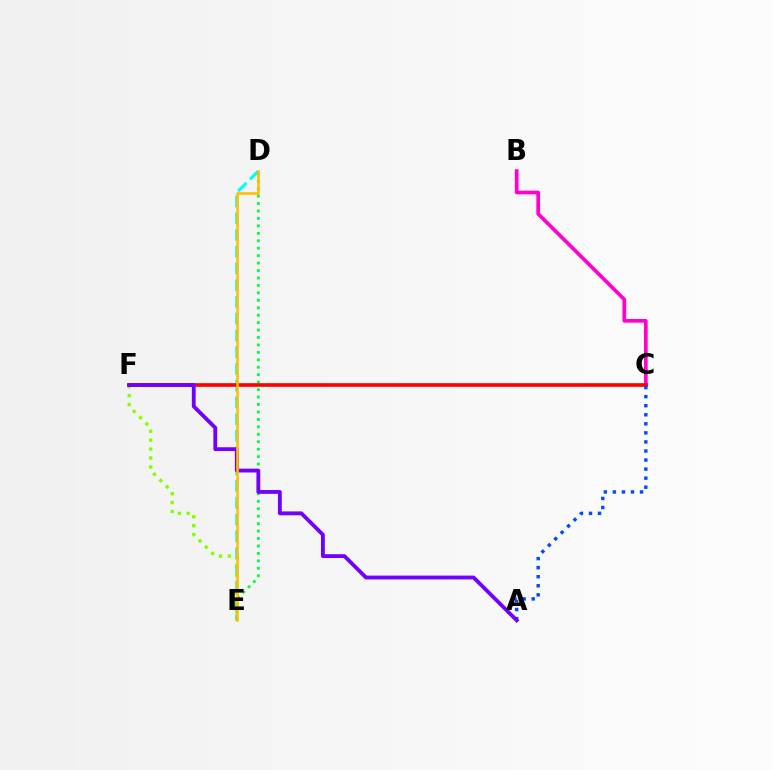{('D', 'E'): [{'color': '#00fff6', 'line_style': 'dashed', 'thickness': 2.27}, {'color': '#00ff39', 'line_style': 'dotted', 'thickness': 2.02}, {'color': '#ffbd00', 'line_style': 'solid', 'thickness': 1.83}], ('E', 'F'): [{'color': '#84ff00', 'line_style': 'dotted', 'thickness': 2.42}], ('B', 'C'): [{'color': '#ff00cf', 'line_style': 'solid', 'thickness': 2.65}], ('C', 'F'): [{'color': '#ff0000', 'line_style': 'solid', 'thickness': 2.62}], ('A', 'C'): [{'color': '#004bff', 'line_style': 'dotted', 'thickness': 2.46}], ('A', 'F'): [{'color': '#7200ff', 'line_style': 'solid', 'thickness': 2.75}]}